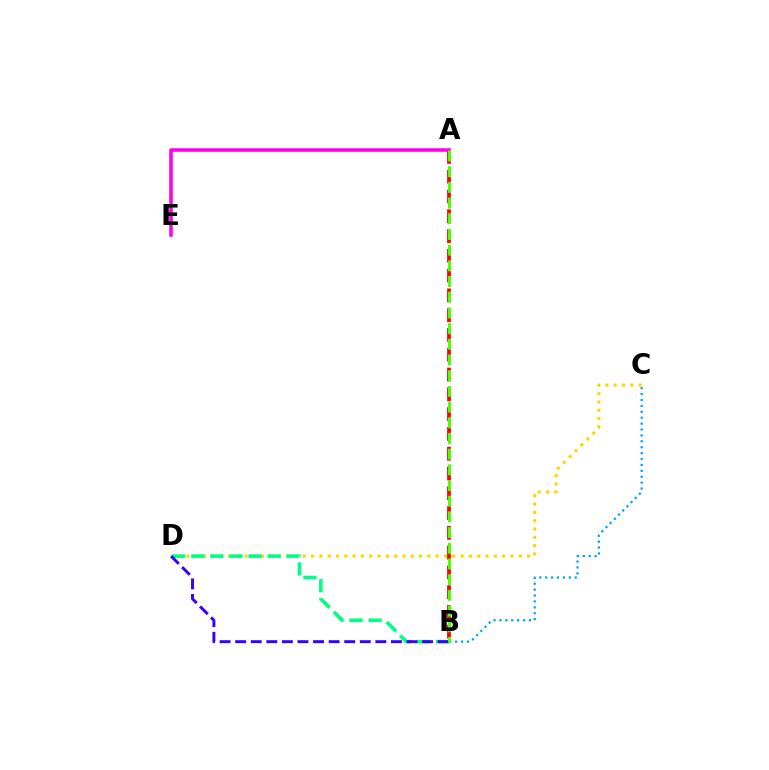{('C', 'D'): [{'color': '#ffd500', 'line_style': 'dotted', 'thickness': 2.26}], ('B', 'D'): [{'color': '#00ff86', 'line_style': 'dashed', 'thickness': 2.59}, {'color': '#3700ff', 'line_style': 'dashed', 'thickness': 2.12}], ('B', 'C'): [{'color': '#009eff', 'line_style': 'dotted', 'thickness': 1.6}], ('A', 'B'): [{'color': '#ff0000', 'line_style': 'dashed', 'thickness': 2.69}, {'color': '#4fff00', 'line_style': 'dashed', 'thickness': 2.13}], ('A', 'E'): [{'color': '#ff00ed', 'line_style': 'solid', 'thickness': 2.57}]}